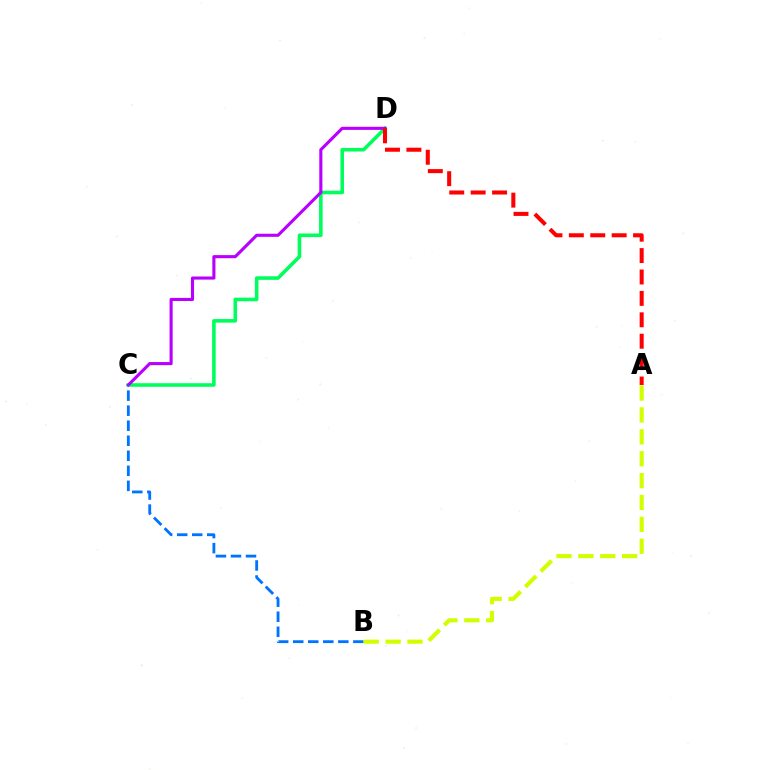{('C', 'D'): [{'color': '#00ff5c', 'line_style': 'solid', 'thickness': 2.58}, {'color': '#b900ff', 'line_style': 'solid', 'thickness': 2.24}], ('A', 'D'): [{'color': '#ff0000', 'line_style': 'dashed', 'thickness': 2.91}], ('B', 'C'): [{'color': '#0074ff', 'line_style': 'dashed', 'thickness': 2.04}], ('A', 'B'): [{'color': '#d1ff00', 'line_style': 'dashed', 'thickness': 2.97}]}